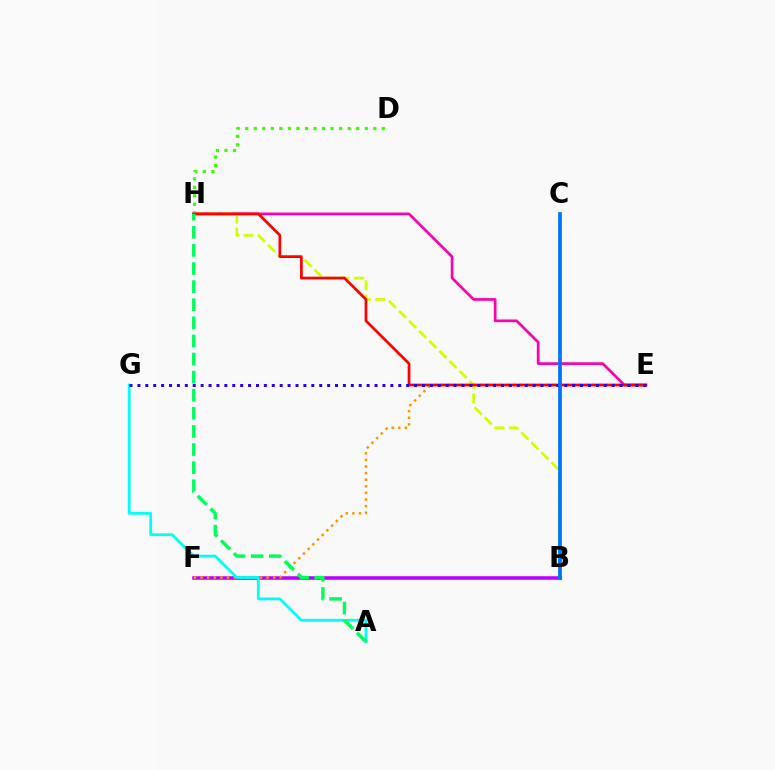{('D', 'H'): [{'color': '#3dff00', 'line_style': 'dotted', 'thickness': 2.32}], ('E', 'H'): [{'color': '#ff00ac', 'line_style': 'solid', 'thickness': 1.95}, {'color': '#ff0000', 'line_style': 'solid', 'thickness': 1.96}], ('B', 'F'): [{'color': '#b900ff', 'line_style': 'solid', 'thickness': 2.55}], ('E', 'F'): [{'color': '#ff9400', 'line_style': 'dotted', 'thickness': 1.79}], ('B', 'H'): [{'color': '#d1ff00', 'line_style': 'dashed', 'thickness': 1.93}], ('A', 'G'): [{'color': '#00fff6', 'line_style': 'solid', 'thickness': 2.02}], ('A', 'H'): [{'color': '#00ff5c', 'line_style': 'dashed', 'thickness': 2.46}], ('E', 'G'): [{'color': '#2500ff', 'line_style': 'dotted', 'thickness': 2.15}], ('B', 'C'): [{'color': '#0074ff', 'line_style': 'solid', 'thickness': 2.7}]}